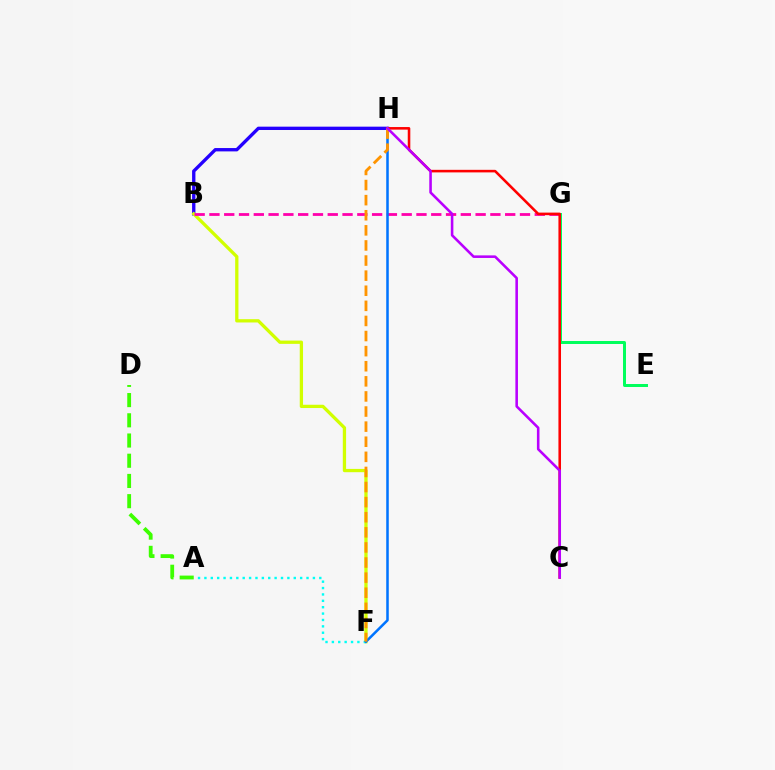{('A', 'D'): [{'color': '#3dff00', 'line_style': 'dashed', 'thickness': 2.75}], ('B', 'H'): [{'color': '#2500ff', 'line_style': 'solid', 'thickness': 2.4}], ('B', 'F'): [{'color': '#d1ff00', 'line_style': 'solid', 'thickness': 2.36}], ('B', 'G'): [{'color': '#ff00ac', 'line_style': 'dashed', 'thickness': 2.01}], ('A', 'F'): [{'color': '#00fff6', 'line_style': 'dotted', 'thickness': 1.73}], ('F', 'H'): [{'color': '#0074ff', 'line_style': 'solid', 'thickness': 1.82}, {'color': '#ff9400', 'line_style': 'dashed', 'thickness': 2.05}], ('E', 'G'): [{'color': '#00ff5c', 'line_style': 'solid', 'thickness': 2.15}], ('C', 'H'): [{'color': '#ff0000', 'line_style': 'solid', 'thickness': 1.85}, {'color': '#b900ff', 'line_style': 'solid', 'thickness': 1.85}]}